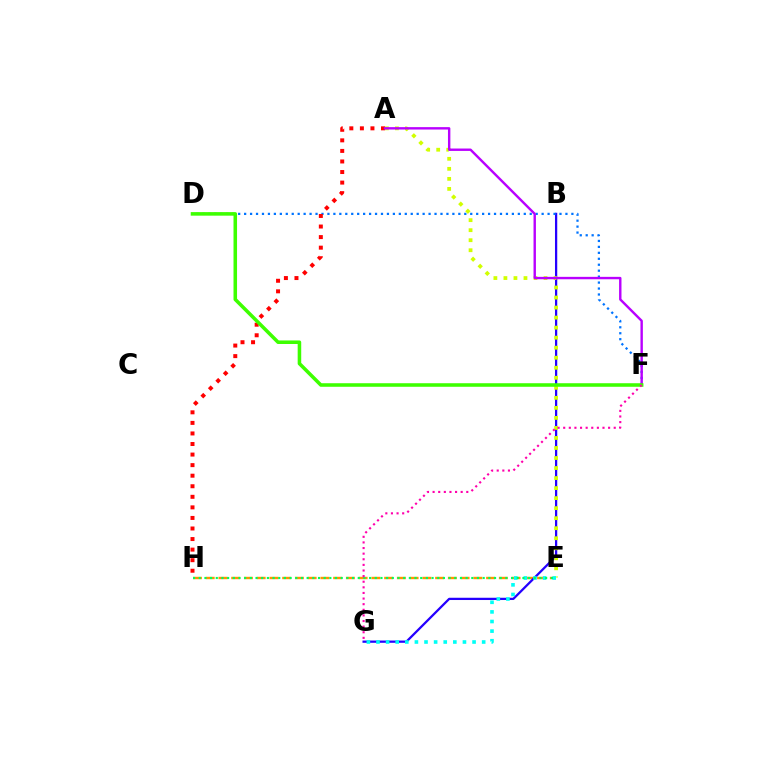{('E', 'H'): [{'color': '#ff9400', 'line_style': 'dashed', 'thickness': 1.73}, {'color': '#00ff5c', 'line_style': 'dotted', 'thickness': 1.54}], ('B', 'G'): [{'color': '#2500ff', 'line_style': 'solid', 'thickness': 1.63}], ('D', 'F'): [{'color': '#0074ff', 'line_style': 'dotted', 'thickness': 1.62}, {'color': '#3dff00', 'line_style': 'solid', 'thickness': 2.55}], ('A', 'H'): [{'color': '#ff0000', 'line_style': 'dotted', 'thickness': 2.87}], ('A', 'E'): [{'color': '#d1ff00', 'line_style': 'dotted', 'thickness': 2.72}], ('A', 'F'): [{'color': '#b900ff', 'line_style': 'solid', 'thickness': 1.73}], ('E', 'G'): [{'color': '#00fff6', 'line_style': 'dotted', 'thickness': 2.61}], ('F', 'G'): [{'color': '#ff00ac', 'line_style': 'dotted', 'thickness': 1.53}]}